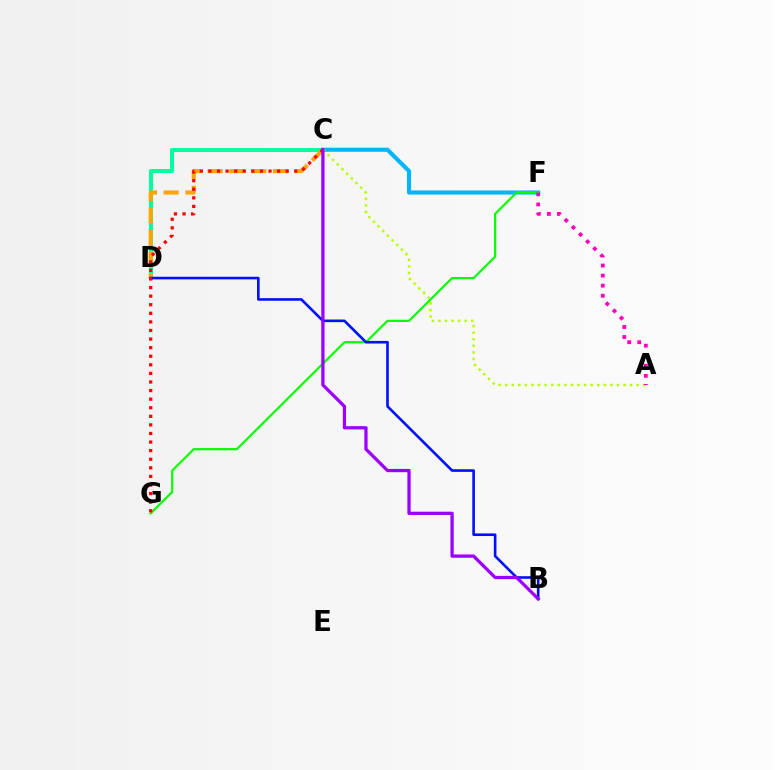{('C', 'F'): [{'color': '#00b5ff', 'line_style': 'solid', 'thickness': 2.96}], ('C', 'D'): [{'color': '#00ff9d', 'line_style': 'solid', 'thickness': 2.89}, {'color': '#ffa500', 'line_style': 'dashed', 'thickness': 2.96}], ('A', 'C'): [{'color': '#b3ff00', 'line_style': 'dotted', 'thickness': 1.79}], ('F', 'G'): [{'color': '#08ff00', 'line_style': 'solid', 'thickness': 1.59}], ('B', 'D'): [{'color': '#0010ff', 'line_style': 'solid', 'thickness': 1.88}], ('C', 'G'): [{'color': '#ff0000', 'line_style': 'dotted', 'thickness': 2.33}], ('A', 'F'): [{'color': '#ff00bd', 'line_style': 'dotted', 'thickness': 2.73}], ('B', 'C'): [{'color': '#9b00ff', 'line_style': 'solid', 'thickness': 2.35}]}